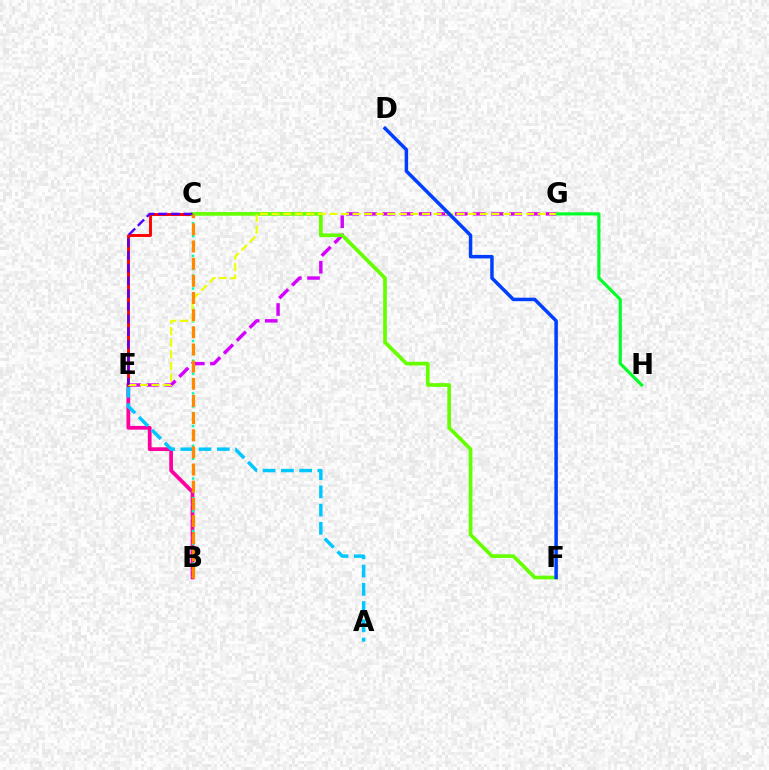{('B', 'E'): [{'color': '#ff00a0', 'line_style': 'solid', 'thickness': 2.7}], ('G', 'H'): [{'color': '#00ff27', 'line_style': 'solid', 'thickness': 2.26}], ('B', 'C'): [{'color': '#00ffaf', 'line_style': 'dotted', 'thickness': 1.78}, {'color': '#ff8800', 'line_style': 'dashed', 'thickness': 2.33}], ('E', 'G'): [{'color': '#d600ff', 'line_style': 'dashed', 'thickness': 2.46}, {'color': '#eeff00', 'line_style': 'dashed', 'thickness': 1.57}], ('A', 'E'): [{'color': '#00c7ff', 'line_style': 'dashed', 'thickness': 2.48}], ('C', 'E'): [{'color': '#ff0000', 'line_style': 'solid', 'thickness': 2.09}, {'color': '#4f00ff', 'line_style': 'dashed', 'thickness': 1.72}], ('C', 'F'): [{'color': '#66ff00', 'line_style': 'solid', 'thickness': 2.66}], ('D', 'F'): [{'color': '#003fff', 'line_style': 'solid', 'thickness': 2.52}]}